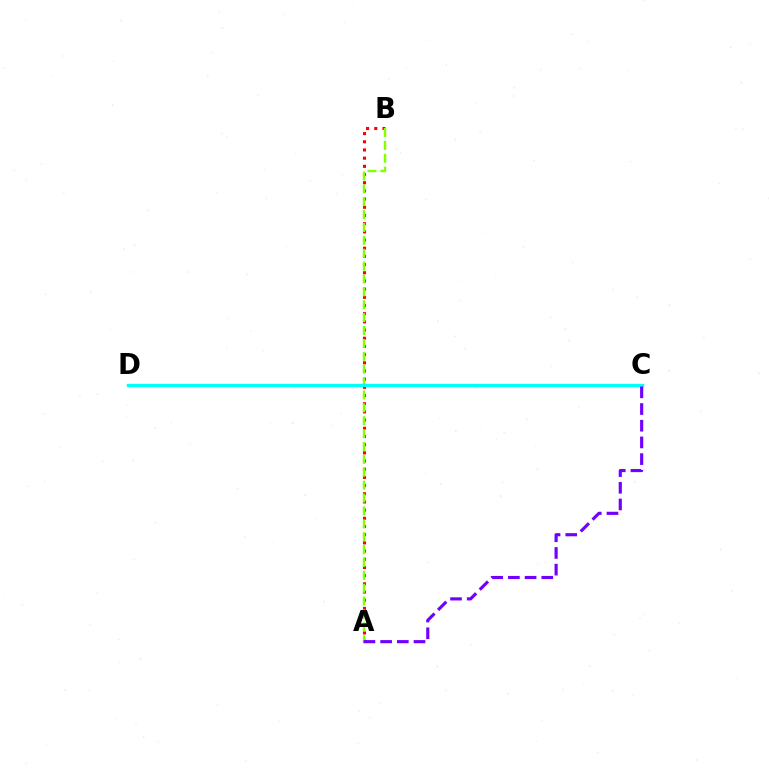{('A', 'B'): [{'color': '#ff0000', 'line_style': 'dotted', 'thickness': 2.22}, {'color': '#84ff00', 'line_style': 'dashed', 'thickness': 1.75}], ('C', 'D'): [{'color': '#00fff6', 'line_style': 'solid', 'thickness': 2.41}], ('A', 'C'): [{'color': '#7200ff', 'line_style': 'dashed', 'thickness': 2.27}]}